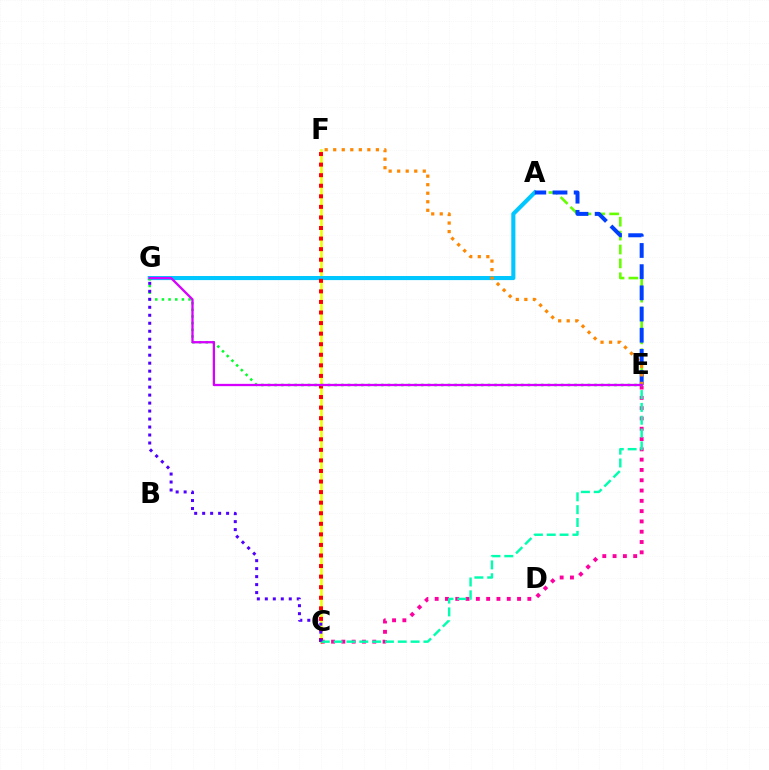{('C', 'F'): [{'color': '#eeff00', 'line_style': 'solid', 'thickness': 1.86}, {'color': '#ff0000', 'line_style': 'dotted', 'thickness': 2.87}], ('A', 'G'): [{'color': '#00c7ff', 'line_style': 'solid', 'thickness': 2.95}], ('A', 'E'): [{'color': '#66ff00', 'line_style': 'dashed', 'thickness': 1.89}, {'color': '#003fff', 'line_style': 'dashed', 'thickness': 2.88}], ('C', 'E'): [{'color': '#ff00a0', 'line_style': 'dotted', 'thickness': 2.8}, {'color': '#00ffaf', 'line_style': 'dashed', 'thickness': 1.74}], ('E', 'F'): [{'color': '#ff8800', 'line_style': 'dotted', 'thickness': 2.32}], ('E', 'G'): [{'color': '#00ff27', 'line_style': 'dotted', 'thickness': 1.81}, {'color': '#d600ff', 'line_style': 'solid', 'thickness': 1.65}], ('C', 'G'): [{'color': '#4f00ff', 'line_style': 'dotted', 'thickness': 2.17}]}